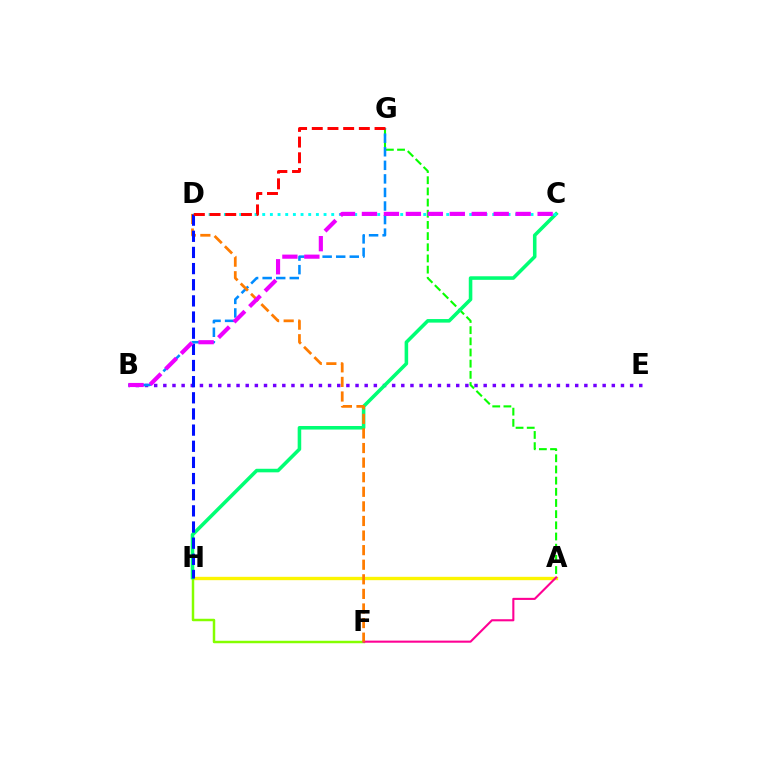{('B', 'E'): [{'color': '#7200ff', 'line_style': 'dotted', 'thickness': 2.49}], ('A', 'H'): [{'color': '#fcf500', 'line_style': 'solid', 'thickness': 2.41}], ('F', 'H'): [{'color': '#84ff00', 'line_style': 'solid', 'thickness': 1.78}], ('A', 'G'): [{'color': '#08ff00', 'line_style': 'dashed', 'thickness': 1.52}], ('B', 'G'): [{'color': '#008cff', 'line_style': 'dashed', 'thickness': 1.84}], ('C', 'H'): [{'color': '#00ff74', 'line_style': 'solid', 'thickness': 2.56}], ('A', 'F'): [{'color': '#ff0094', 'line_style': 'solid', 'thickness': 1.51}], ('C', 'D'): [{'color': '#00fff6', 'line_style': 'dotted', 'thickness': 2.08}], ('D', 'F'): [{'color': '#ff7c00', 'line_style': 'dashed', 'thickness': 1.98}], ('D', 'H'): [{'color': '#0010ff', 'line_style': 'dashed', 'thickness': 2.19}], ('D', 'G'): [{'color': '#ff0000', 'line_style': 'dashed', 'thickness': 2.13}], ('B', 'C'): [{'color': '#ee00ff', 'line_style': 'dashed', 'thickness': 2.98}]}